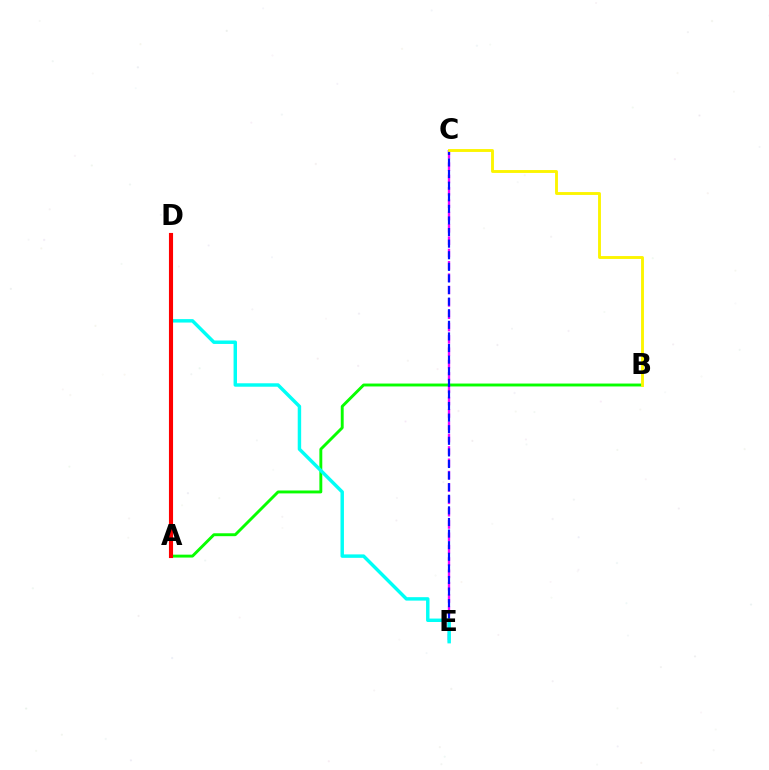{('A', 'B'): [{'color': '#08ff00', 'line_style': 'solid', 'thickness': 2.09}], ('C', 'E'): [{'color': '#ee00ff', 'line_style': 'dashed', 'thickness': 1.68}, {'color': '#0010ff', 'line_style': 'dashed', 'thickness': 1.58}], ('D', 'E'): [{'color': '#00fff6', 'line_style': 'solid', 'thickness': 2.48}], ('A', 'D'): [{'color': '#ff0000', 'line_style': 'solid', 'thickness': 2.96}], ('B', 'C'): [{'color': '#fcf500', 'line_style': 'solid', 'thickness': 2.08}]}